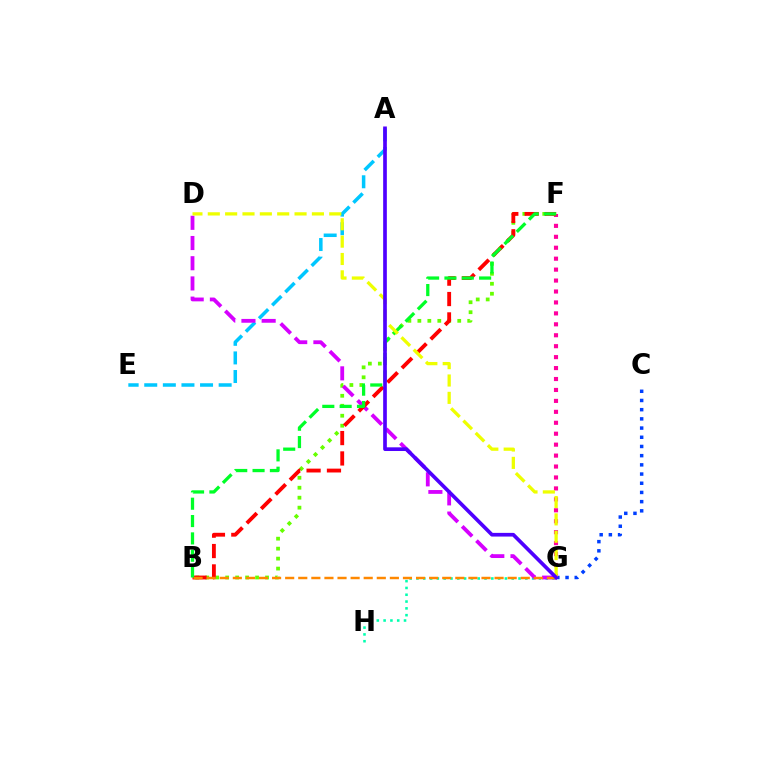{('A', 'E'): [{'color': '#00c7ff', 'line_style': 'dashed', 'thickness': 2.53}], ('G', 'H'): [{'color': '#00ffaf', 'line_style': 'dotted', 'thickness': 1.85}], ('C', 'G'): [{'color': '#003fff', 'line_style': 'dotted', 'thickness': 2.5}], ('F', 'G'): [{'color': '#ff00a0', 'line_style': 'dotted', 'thickness': 2.97}], ('B', 'F'): [{'color': '#66ff00', 'line_style': 'dotted', 'thickness': 2.71}, {'color': '#ff0000', 'line_style': 'dashed', 'thickness': 2.77}, {'color': '#00ff27', 'line_style': 'dashed', 'thickness': 2.36}], ('D', 'G'): [{'color': '#d600ff', 'line_style': 'dashed', 'thickness': 2.74}, {'color': '#eeff00', 'line_style': 'dashed', 'thickness': 2.36}], ('B', 'G'): [{'color': '#ff8800', 'line_style': 'dashed', 'thickness': 1.78}], ('A', 'G'): [{'color': '#4f00ff', 'line_style': 'solid', 'thickness': 2.65}]}